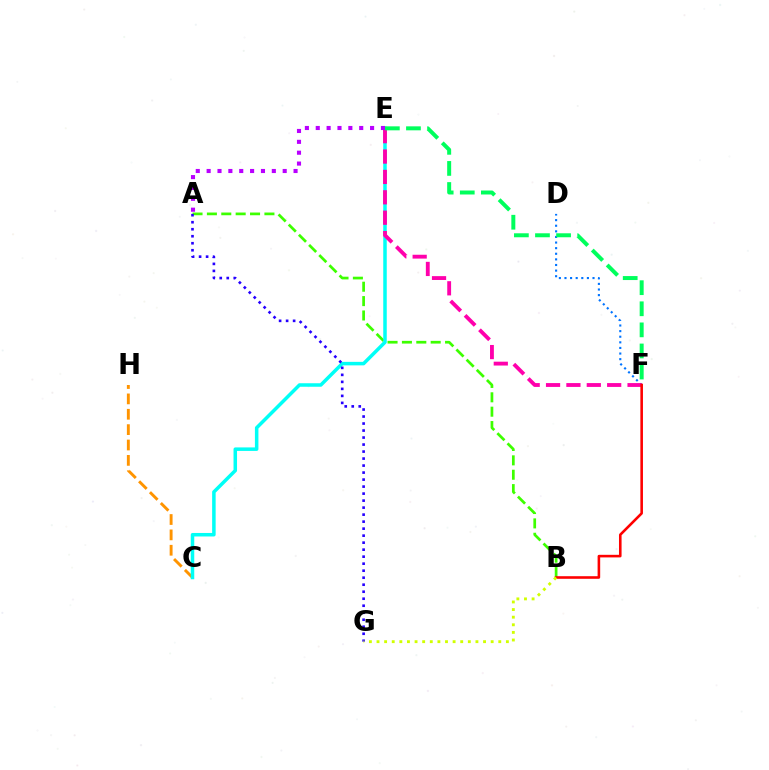{('C', 'H'): [{'color': '#ff9400', 'line_style': 'dashed', 'thickness': 2.09}], ('A', 'B'): [{'color': '#3dff00', 'line_style': 'dashed', 'thickness': 1.95}], ('D', 'F'): [{'color': '#0074ff', 'line_style': 'dotted', 'thickness': 1.52}], ('C', 'E'): [{'color': '#00fff6', 'line_style': 'solid', 'thickness': 2.53}], ('E', 'F'): [{'color': '#ff00ac', 'line_style': 'dashed', 'thickness': 2.77}, {'color': '#00ff5c', 'line_style': 'dashed', 'thickness': 2.87}], ('A', 'E'): [{'color': '#b900ff', 'line_style': 'dotted', 'thickness': 2.95}], ('B', 'F'): [{'color': '#ff0000', 'line_style': 'solid', 'thickness': 1.87}], ('A', 'G'): [{'color': '#2500ff', 'line_style': 'dotted', 'thickness': 1.9}], ('B', 'G'): [{'color': '#d1ff00', 'line_style': 'dotted', 'thickness': 2.07}]}